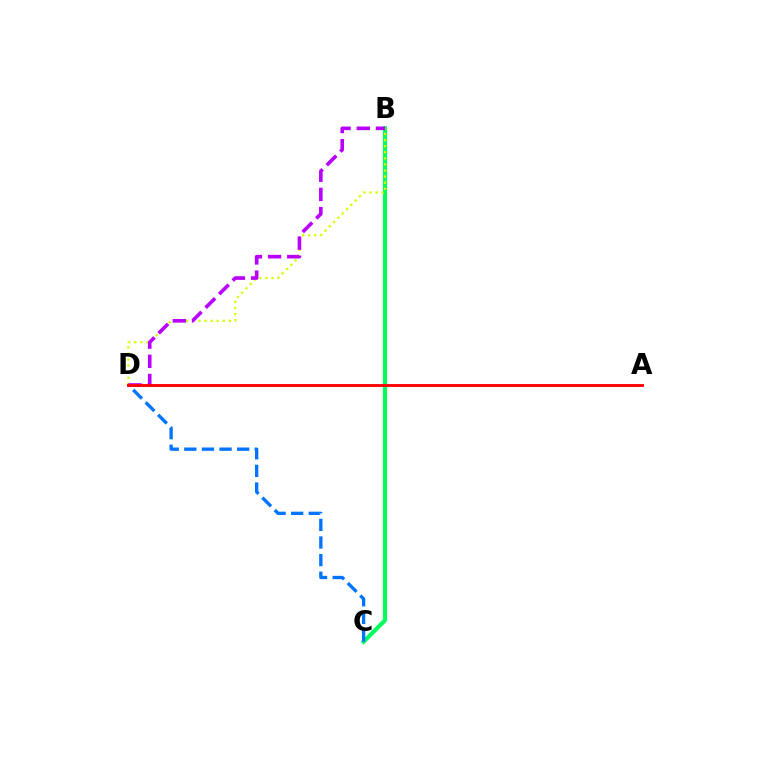{('B', 'C'): [{'color': '#00ff5c', 'line_style': 'solid', 'thickness': 2.99}], ('B', 'D'): [{'color': '#d1ff00', 'line_style': 'dotted', 'thickness': 1.65}, {'color': '#b900ff', 'line_style': 'dashed', 'thickness': 2.61}], ('C', 'D'): [{'color': '#0074ff', 'line_style': 'dashed', 'thickness': 2.39}], ('A', 'D'): [{'color': '#ff0000', 'line_style': 'solid', 'thickness': 2.07}]}